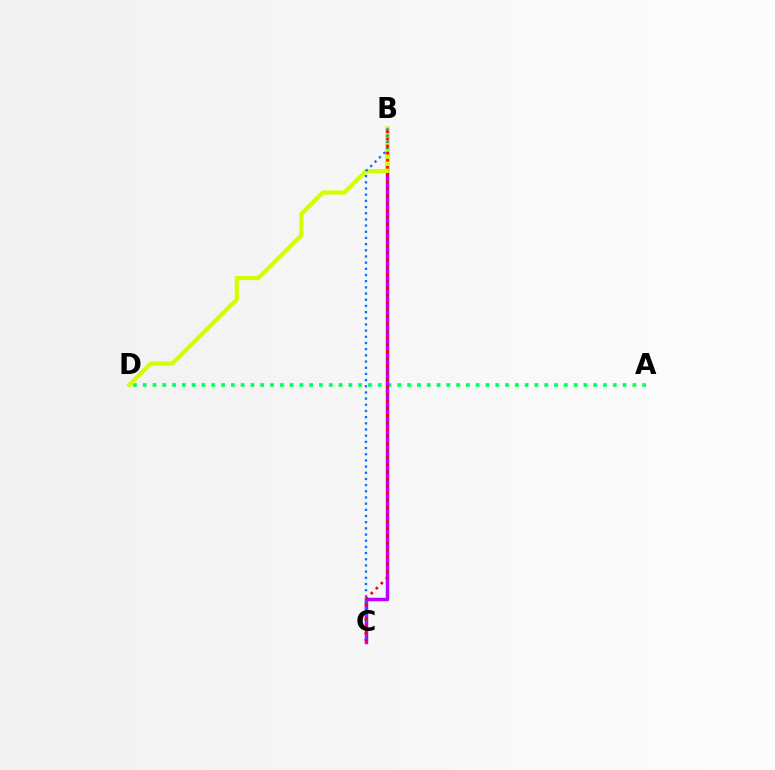{('A', 'D'): [{'color': '#00ff5c', 'line_style': 'dotted', 'thickness': 2.66}], ('B', 'C'): [{'color': '#b900ff', 'line_style': 'solid', 'thickness': 2.49}, {'color': '#0074ff', 'line_style': 'dotted', 'thickness': 1.68}, {'color': '#ff0000', 'line_style': 'dotted', 'thickness': 1.93}], ('B', 'D'): [{'color': '#d1ff00', 'line_style': 'solid', 'thickness': 3.0}]}